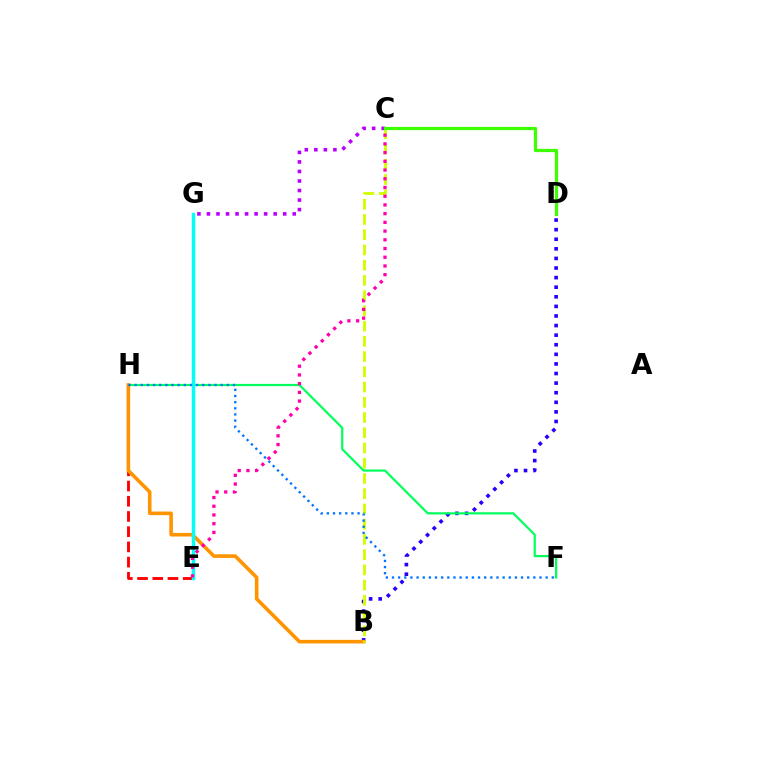{('B', 'D'): [{'color': '#2500ff', 'line_style': 'dotted', 'thickness': 2.61}], ('E', 'H'): [{'color': '#ff0000', 'line_style': 'dashed', 'thickness': 2.07}], ('C', 'G'): [{'color': '#b900ff', 'line_style': 'dotted', 'thickness': 2.59}], ('F', 'H'): [{'color': '#00ff5c', 'line_style': 'solid', 'thickness': 1.59}, {'color': '#0074ff', 'line_style': 'dotted', 'thickness': 1.67}], ('B', 'H'): [{'color': '#ff9400', 'line_style': 'solid', 'thickness': 2.59}], ('E', 'G'): [{'color': '#00fff6', 'line_style': 'solid', 'thickness': 2.47}], ('B', 'C'): [{'color': '#d1ff00', 'line_style': 'dashed', 'thickness': 2.07}], ('C', 'E'): [{'color': '#ff00ac', 'line_style': 'dotted', 'thickness': 2.37}], ('C', 'D'): [{'color': '#3dff00', 'line_style': 'solid', 'thickness': 2.32}]}